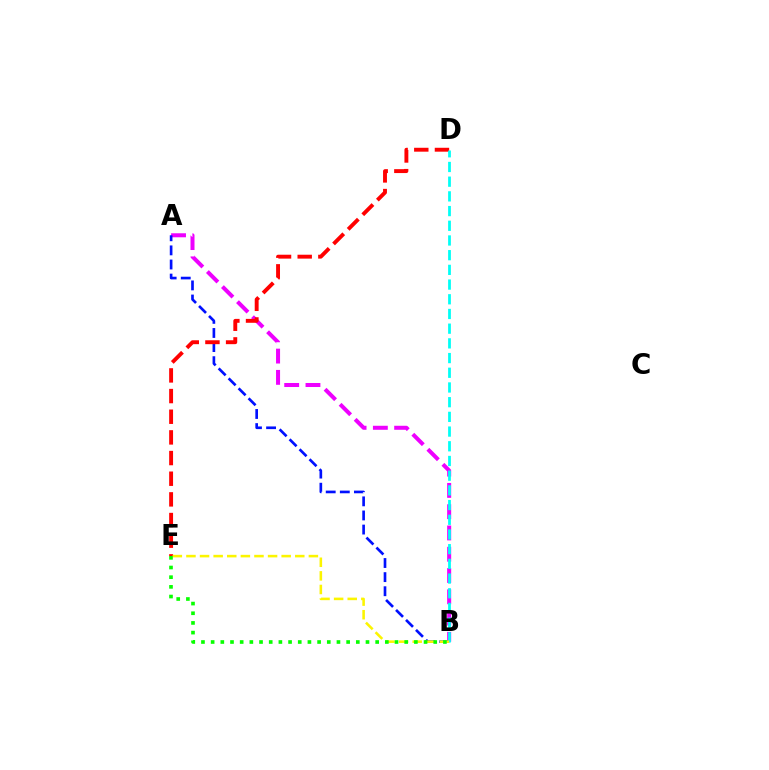{('A', 'B'): [{'color': '#ee00ff', 'line_style': 'dashed', 'thickness': 2.89}, {'color': '#0010ff', 'line_style': 'dashed', 'thickness': 1.92}], ('D', 'E'): [{'color': '#ff0000', 'line_style': 'dashed', 'thickness': 2.81}], ('B', 'D'): [{'color': '#00fff6', 'line_style': 'dashed', 'thickness': 2.0}], ('B', 'E'): [{'color': '#fcf500', 'line_style': 'dashed', 'thickness': 1.85}, {'color': '#08ff00', 'line_style': 'dotted', 'thickness': 2.63}]}